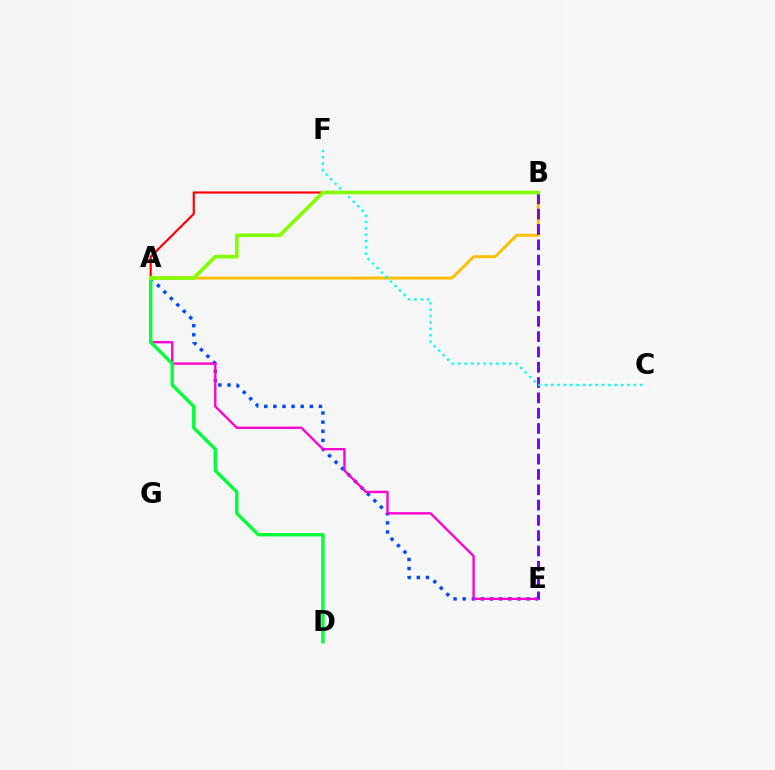{('A', 'E'): [{'color': '#004bff', 'line_style': 'dotted', 'thickness': 2.48}, {'color': '#ff00cf', 'line_style': 'solid', 'thickness': 1.69}], ('A', 'B'): [{'color': '#ff0000', 'line_style': 'solid', 'thickness': 1.57}, {'color': '#ffbd00', 'line_style': 'solid', 'thickness': 2.09}, {'color': '#84ff00', 'line_style': 'solid', 'thickness': 2.62}], ('B', 'E'): [{'color': '#7200ff', 'line_style': 'dashed', 'thickness': 2.08}], ('C', 'F'): [{'color': '#00fff6', 'line_style': 'dotted', 'thickness': 1.73}], ('A', 'D'): [{'color': '#00ff39', 'line_style': 'solid', 'thickness': 2.42}]}